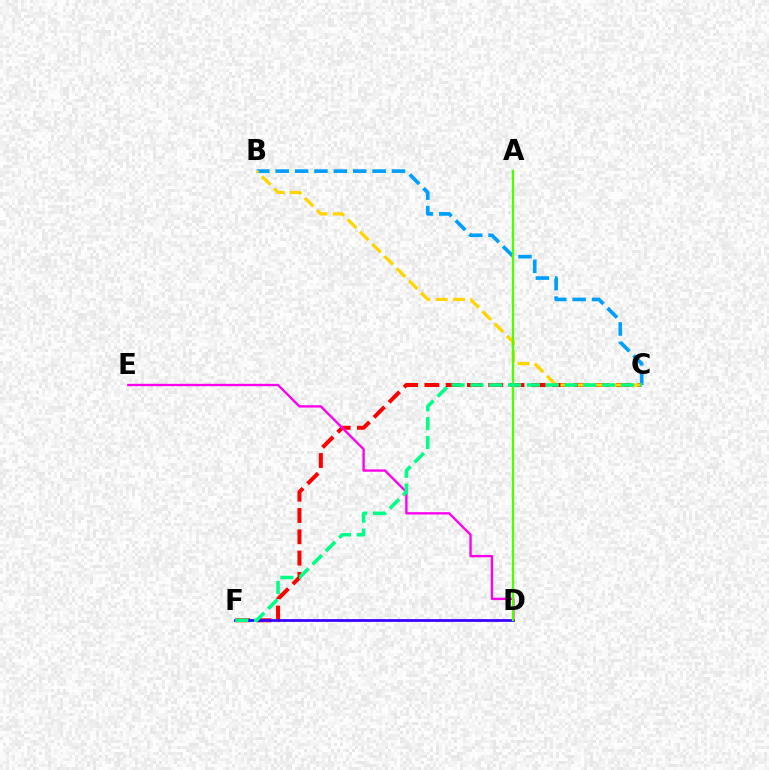{('C', 'F'): [{'color': '#ff0000', 'line_style': 'dashed', 'thickness': 2.89}, {'color': '#00ff86', 'line_style': 'dashed', 'thickness': 2.56}], ('B', 'C'): [{'color': '#009eff', 'line_style': 'dashed', 'thickness': 2.63}, {'color': '#ffd500', 'line_style': 'dashed', 'thickness': 2.35}], ('D', 'E'): [{'color': '#ff00ed', 'line_style': 'solid', 'thickness': 1.69}], ('D', 'F'): [{'color': '#3700ff', 'line_style': 'solid', 'thickness': 1.97}], ('A', 'D'): [{'color': '#4fff00', 'line_style': 'solid', 'thickness': 1.69}]}